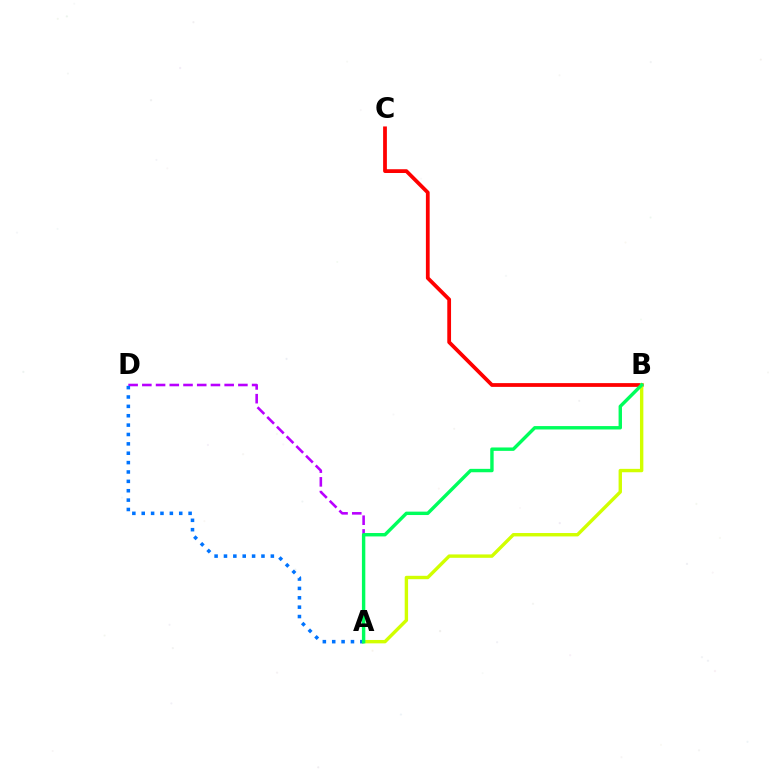{('B', 'C'): [{'color': '#ff0000', 'line_style': 'solid', 'thickness': 2.71}], ('A', 'D'): [{'color': '#b900ff', 'line_style': 'dashed', 'thickness': 1.86}, {'color': '#0074ff', 'line_style': 'dotted', 'thickness': 2.55}], ('A', 'B'): [{'color': '#d1ff00', 'line_style': 'solid', 'thickness': 2.44}, {'color': '#00ff5c', 'line_style': 'solid', 'thickness': 2.45}]}